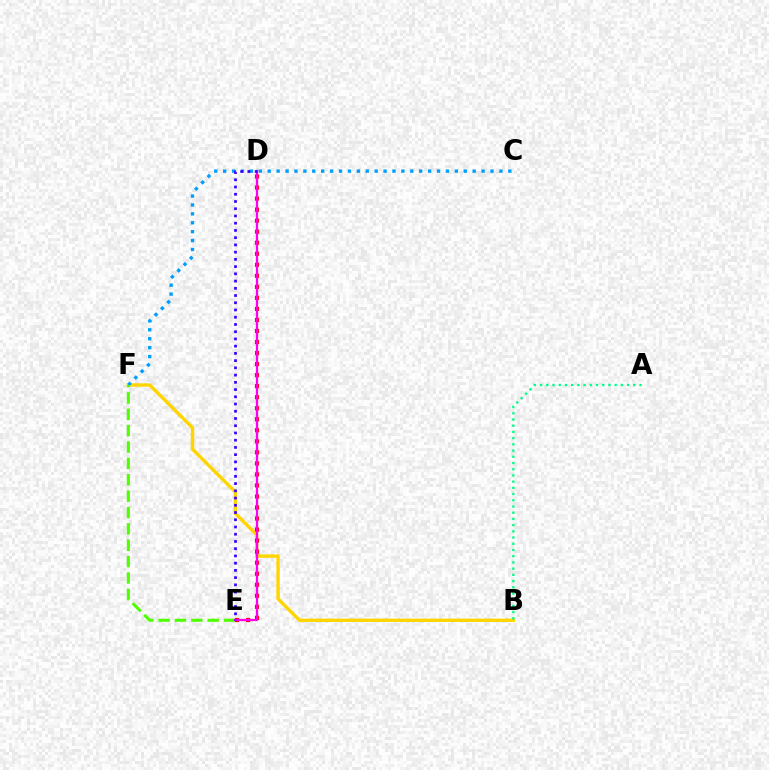{('B', 'F'): [{'color': '#ffd500', 'line_style': 'solid', 'thickness': 2.43}], ('D', 'E'): [{'color': '#ff0000', 'line_style': 'dotted', 'thickness': 3.0}, {'color': '#ff00ed', 'line_style': 'solid', 'thickness': 1.63}, {'color': '#3700ff', 'line_style': 'dotted', 'thickness': 1.97}], ('C', 'F'): [{'color': '#009eff', 'line_style': 'dotted', 'thickness': 2.42}], ('E', 'F'): [{'color': '#4fff00', 'line_style': 'dashed', 'thickness': 2.22}], ('A', 'B'): [{'color': '#00ff86', 'line_style': 'dotted', 'thickness': 1.69}]}